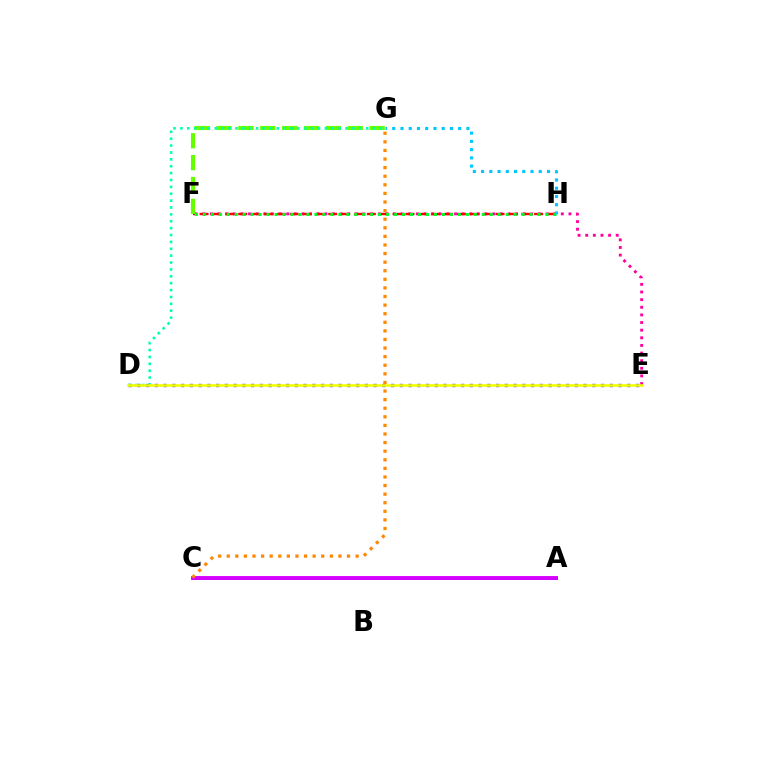{('D', 'E'): [{'color': '#4f00ff', 'line_style': 'dotted', 'thickness': 2.38}, {'color': '#eeff00', 'line_style': 'solid', 'thickness': 1.87}], ('E', 'F'): [{'color': '#ff00a0', 'line_style': 'dotted', 'thickness': 2.07}], ('A', 'C'): [{'color': '#003fff', 'line_style': 'solid', 'thickness': 2.08}, {'color': '#d600ff', 'line_style': 'solid', 'thickness': 2.81}], ('F', 'H'): [{'color': '#ff0000', 'line_style': 'dashed', 'thickness': 1.75}, {'color': '#00ff27', 'line_style': 'dotted', 'thickness': 2.17}], ('F', 'G'): [{'color': '#66ff00', 'line_style': 'dashed', 'thickness': 2.97}], ('D', 'G'): [{'color': '#00ffaf', 'line_style': 'dotted', 'thickness': 1.87}], ('C', 'G'): [{'color': '#ff8800', 'line_style': 'dotted', 'thickness': 2.33}], ('G', 'H'): [{'color': '#00c7ff', 'line_style': 'dotted', 'thickness': 2.24}]}